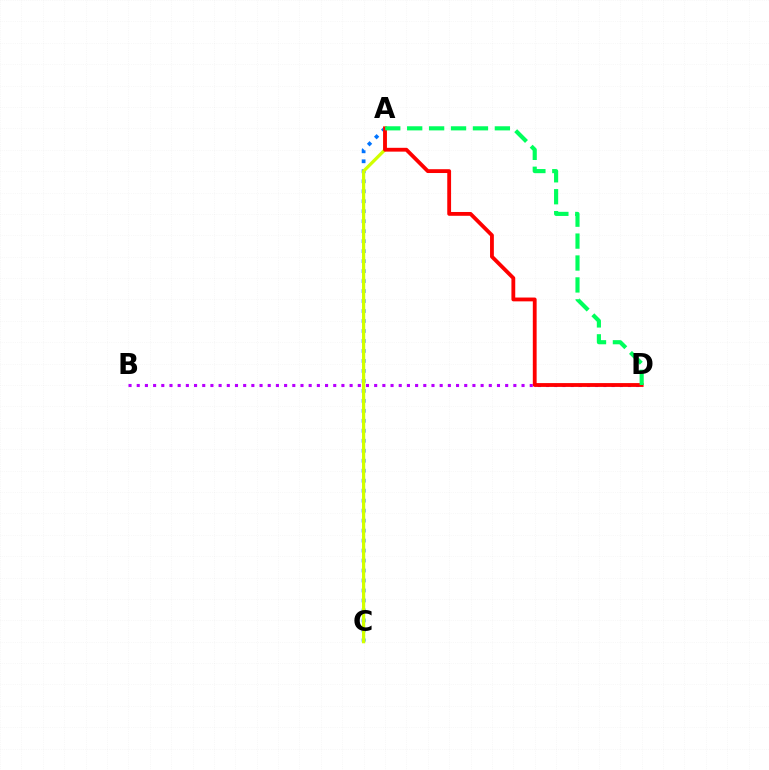{('A', 'C'): [{'color': '#0074ff', 'line_style': 'dotted', 'thickness': 2.71}, {'color': '#d1ff00', 'line_style': 'solid', 'thickness': 2.33}], ('B', 'D'): [{'color': '#b900ff', 'line_style': 'dotted', 'thickness': 2.22}], ('A', 'D'): [{'color': '#ff0000', 'line_style': 'solid', 'thickness': 2.75}, {'color': '#00ff5c', 'line_style': 'dashed', 'thickness': 2.98}]}